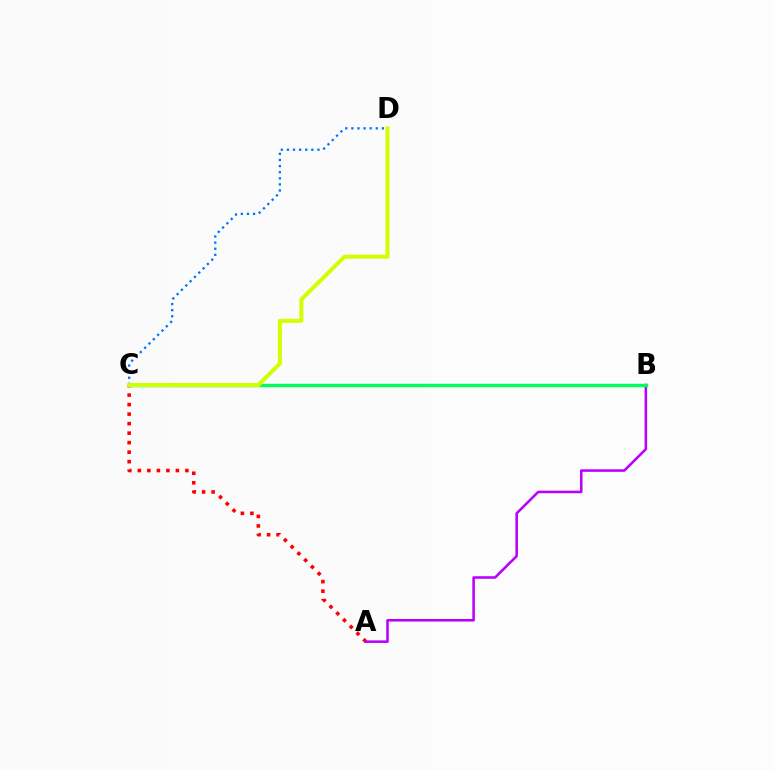{('A', 'C'): [{'color': '#ff0000', 'line_style': 'dotted', 'thickness': 2.59}], ('A', 'B'): [{'color': '#b900ff', 'line_style': 'solid', 'thickness': 1.84}], ('C', 'D'): [{'color': '#0074ff', 'line_style': 'dotted', 'thickness': 1.66}, {'color': '#d1ff00', 'line_style': 'solid', 'thickness': 2.88}], ('B', 'C'): [{'color': '#00ff5c', 'line_style': 'solid', 'thickness': 2.48}]}